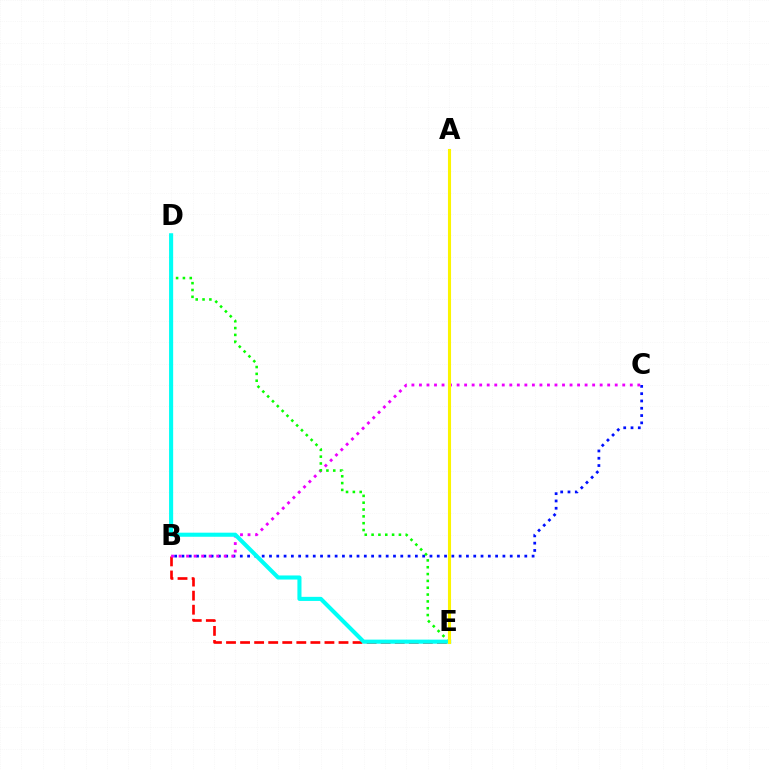{('B', 'E'): [{'color': '#ff0000', 'line_style': 'dashed', 'thickness': 1.91}], ('B', 'C'): [{'color': '#0010ff', 'line_style': 'dotted', 'thickness': 1.98}, {'color': '#ee00ff', 'line_style': 'dotted', 'thickness': 2.05}], ('D', 'E'): [{'color': '#08ff00', 'line_style': 'dotted', 'thickness': 1.86}, {'color': '#00fff6', 'line_style': 'solid', 'thickness': 2.94}], ('A', 'E'): [{'color': '#fcf500', 'line_style': 'solid', 'thickness': 2.22}]}